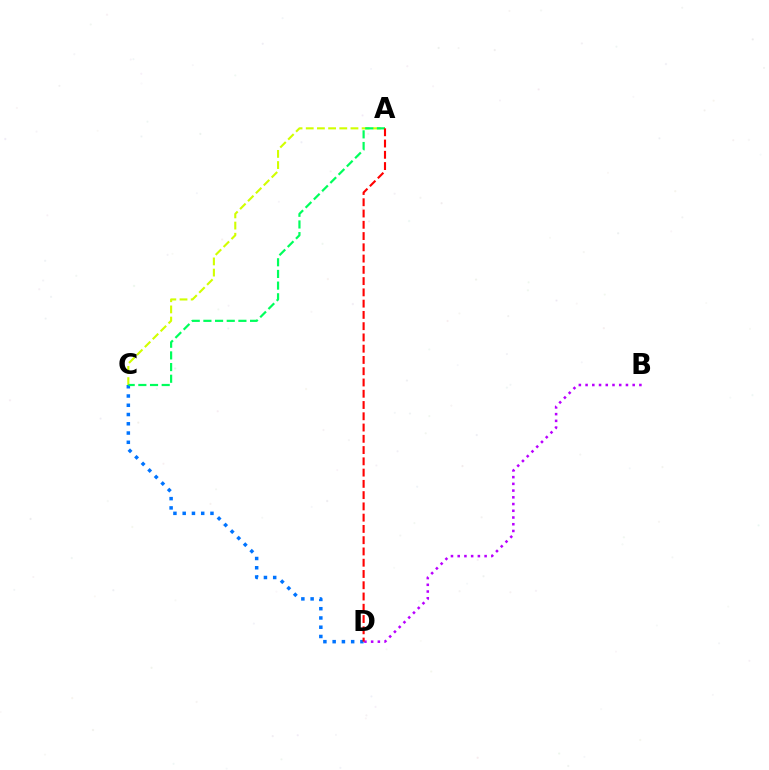{('C', 'D'): [{'color': '#0074ff', 'line_style': 'dotted', 'thickness': 2.52}], ('A', 'C'): [{'color': '#d1ff00', 'line_style': 'dashed', 'thickness': 1.52}, {'color': '#00ff5c', 'line_style': 'dashed', 'thickness': 1.59}], ('B', 'D'): [{'color': '#b900ff', 'line_style': 'dotted', 'thickness': 1.83}], ('A', 'D'): [{'color': '#ff0000', 'line_style': 'dashed', 'thickness': 1.53}]}